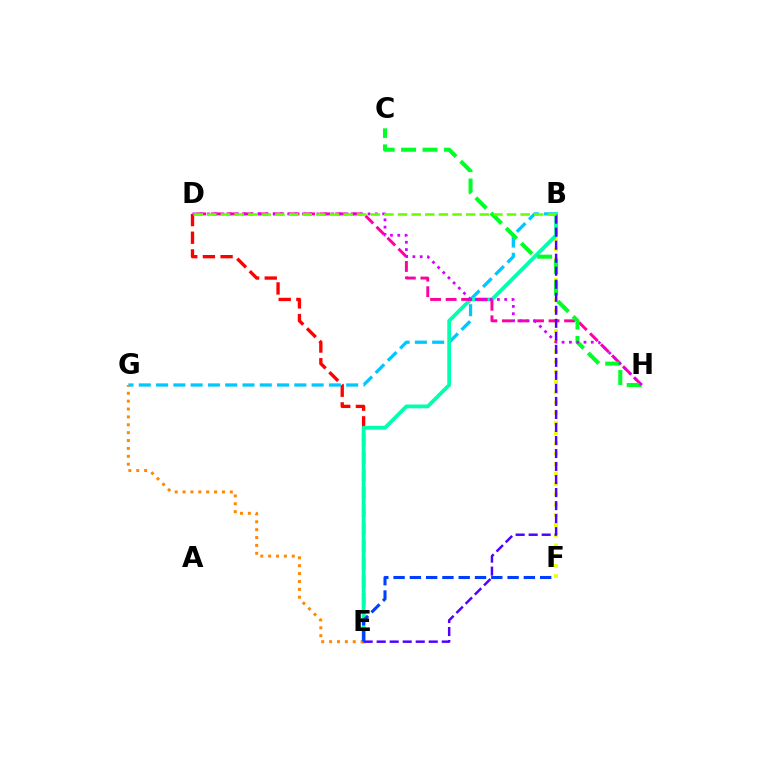{('B', 'F'): [{'color': '#eeff00', 'line_style': 'dotted', 'thickness': 2.77}], ('D', 'E'): [{'color': '#ff0000', 'line_style': 'dashed', 'thickness': 2.4}], ('B', 'G'): [{'color': '#00c7ff', 'line_style': 'dashed', 'thickness': 2.35}], ('B', 'E'): [{'color': '#00ffaf', 'line_style': 'solid', 'thickness': 2.74}, {'color': '#4f00ff', 'line_style': 'dashed', 'thickness': 1.77}], ('D', 'H'): [{'color': '#ff00a0', 'line_style': 'dashed', 'thickness': 2.11}, {'color': '#d600ff', 'line_style': 'dotted', 'thickness': 1.98}], ('C', 'H'): [{'color': '#00ff27', 'line_style': 'dashed', 'thickness': 2.91}], ('E', 'G'): [{'color': '#ff8800', 'line_style': 'dotted', 'thickness': 2.14}], ('E', 'F'): [{'color': '#003fff', 'line_style': 'dashed', 'thickness': 2.21}], ('B', 'D'): [{'color': '#66ff00', 'line_style': 'dashed', 'thickness': 1.85}]}